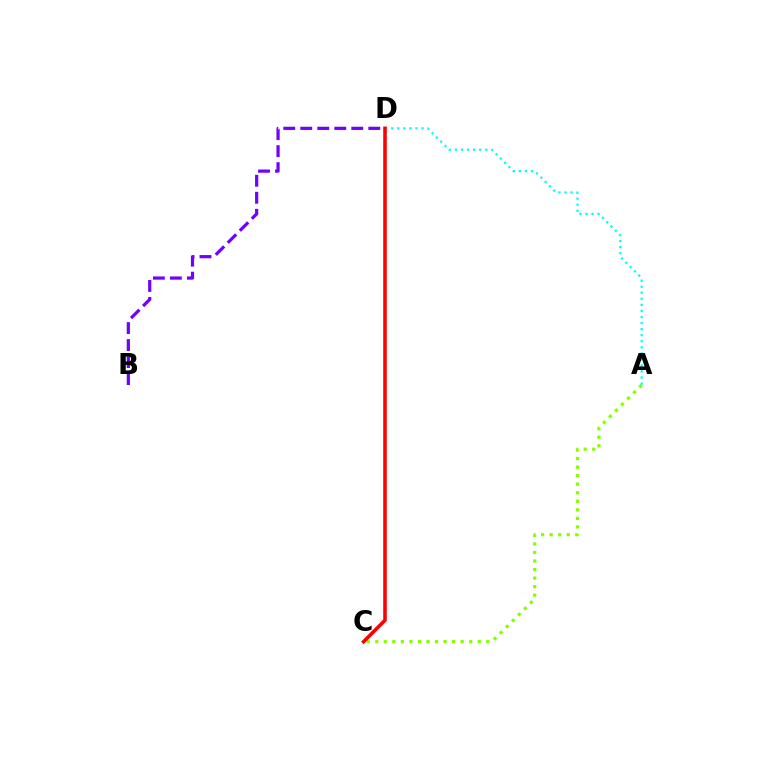{('A', 'C'): [{'color': '#84ff00', 'line_style': 'dotted', 'thickness': 2.32}], ('A', 'D'): [{'color': '#00fff6', 'line_style': 'dotted', 'thickness': 1.65}], ('B', 'D'): [{'color': '#7200ff', 'line_style': 'dashed', 'thickness': 2.31}], ('C', 'D'): [{'color': '#ff0000', 'line_style': 'solid', 'thickness': 2.57}]}